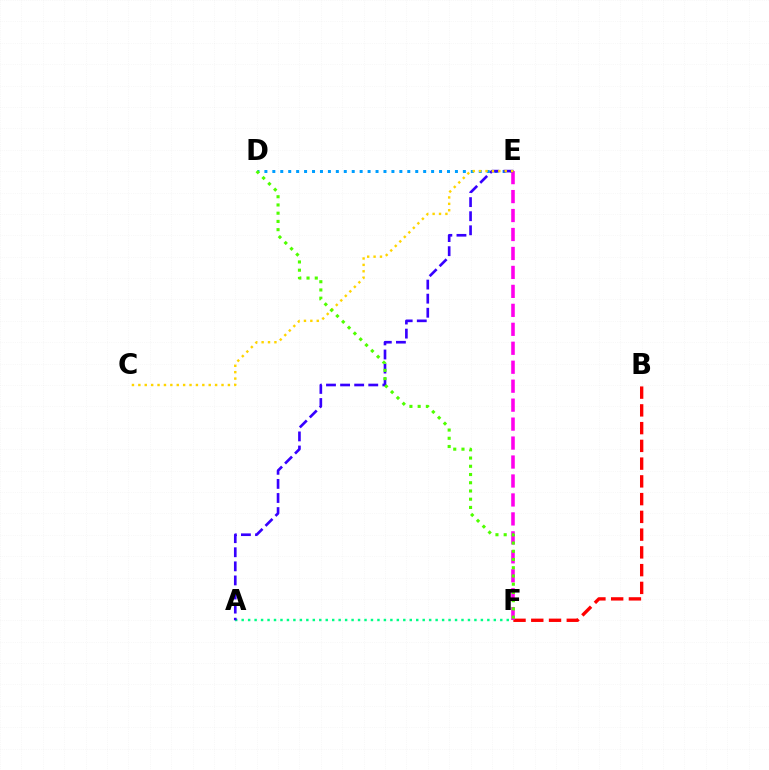{('B', 'F'): [{'color': '#ff0000', 'line_style': 'dashed', 'thickness': 2.41}], ('D', 'E'): [{'color': '#009eff', 'line_style': 'dotted', 'thickness': 2.16}], ('E', 'F'): [{'color': '#ff00ed', 'line_style': 'dashed', 'thickness': 2.58}], ('A', 'F'): [{'color': '#00ff86', 'line_style': 'dotted', 'thickness': 1.76}], ('A', 'E'): [{'color': '#3700ff', 'line_style': 'dashed', 'thickness': 1.91}], ('C', 'E'): [{'color': '#ffd500', 'line_style': 'dotted', 'thickness': 1.74}], ('D', 'F'): [{'color': '#4fff00', 'line_style': 'dotted', 'thickness': 2.24}]}